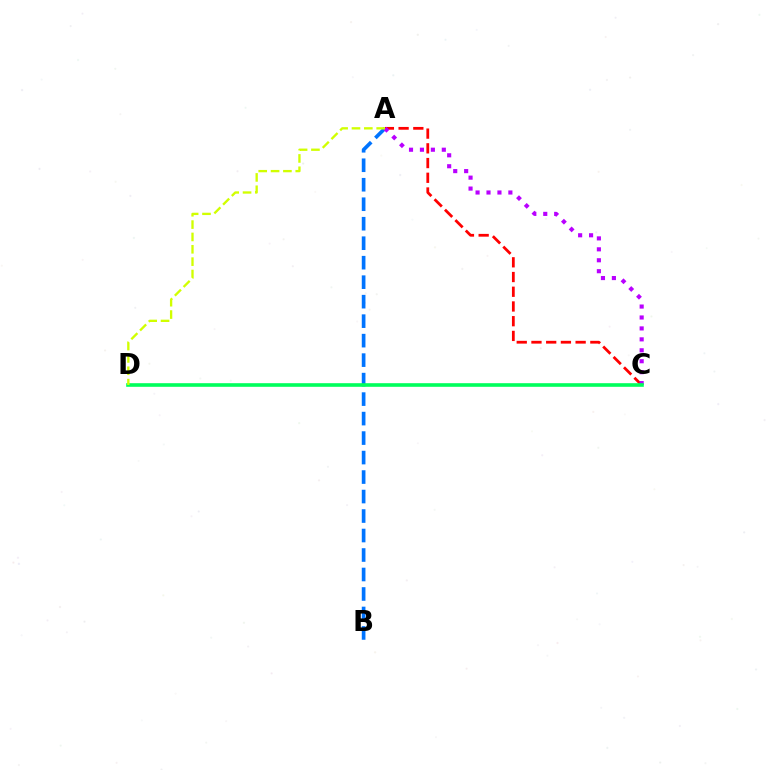{('A', 'B'): [{'color': '#0074ff', 'line_style': 'dashed', 'thickness': 2.65}], ('A', 'C'): [{'color': '#ff0000', 'line_style': 'dashed', 'thickness': 2.0}, {'color': '#b900ff', 'line_style': 'dotted', 'thickness': 2.97}], ('C', 'D'): [{'color': '#00ff5c', 'line_style': 'solid', 'thickness': 2.61}], ('A', 'D'): [{'color': '#d1ff00', 'line_style': 'dashed', 'thickness': 1.68}]}